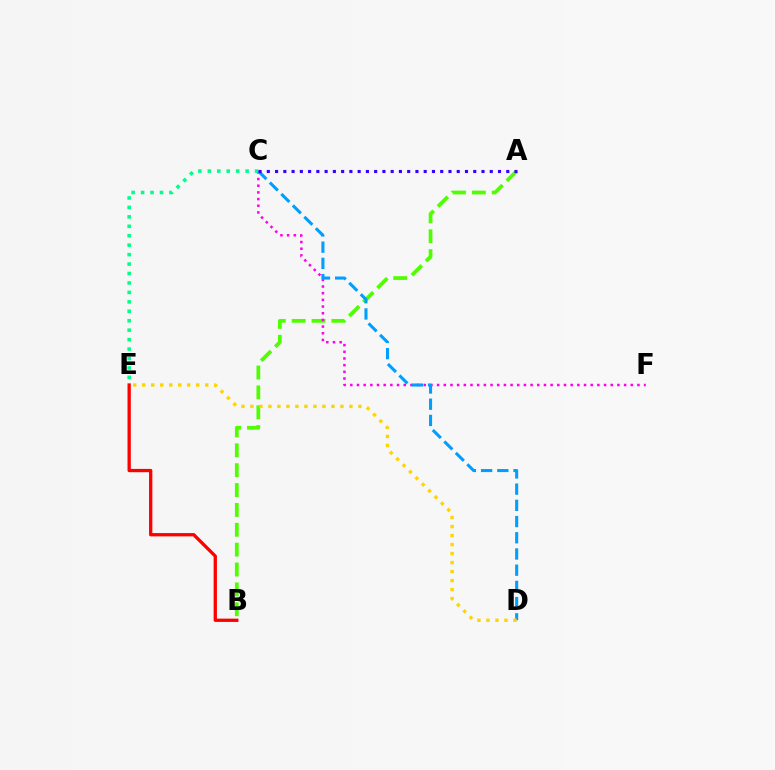{('A', 'B'): [{'color': '#4fff00', 'line_style': 'dashed', 'thickness': 2.7}], ('C', 'F'): [{'color': '#ff00ed', 'line_style': 'dotted', 'thickness': 1.81}], ('C', 'D'): [{'color': '#009eff', 'line_style': 'dashed', 'thickness': 2.2}], ('B', 'E'): [{'color': '#ff0000', 'line_style': 'solid', 'thickness': 2.38}], ('D', 'E'): [{'color': '#ffd500', 'line_style': 'dotted', 'thickness': 2.45}], ('C', 'E'): [{'color': '#00ff86', 'line_style': 'dotted', 'thickness': 2.57}], ('A', 'C'): [{'color': '#3700ff', 'line_style': 'dotted', 'thickness': 2.24}]}